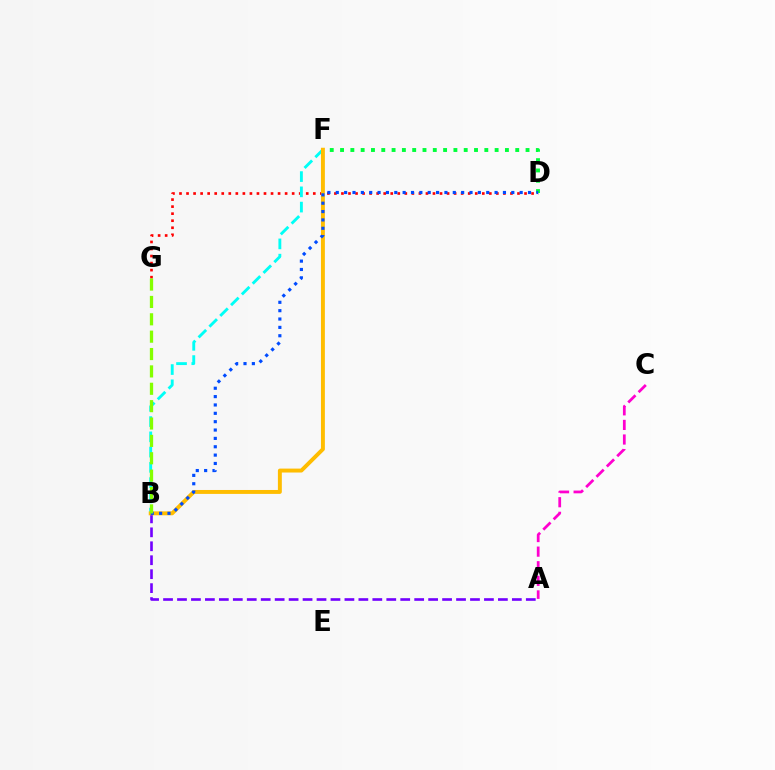{('D', 'G'): [{'color': '#ff0000', 'line_style': 'dotted', 'thickness': 1.91}], ('A', 'B'): [{'color': '#7200ff', 'line_style': 'dashed', 'thickness': 1.9}], ('B', 'F'): [{'color': '#00fff6', 'line_style': 'dashed', 'thickness': 2.07}, {'color': '#ffbd00', 'line_style': 'solid', 'thickness': 2.83}], ('D', 'F'): [{'color': '#00ff39', 'line_style': 'dotted', 'thickness': 2.8}], ('B', 'D'): [{'color': '#004bff', 'line_style': 'dotted', 'thickness': 2.27}], ('B', 'G'): [{'color': '#84ff00', 'line_style': 'dashed', 'thickness': 2.36}], ('A', 'C'): [{'color': '#ff00cf', 'line_style': 'dashed', 'thickness': 1.98}]}